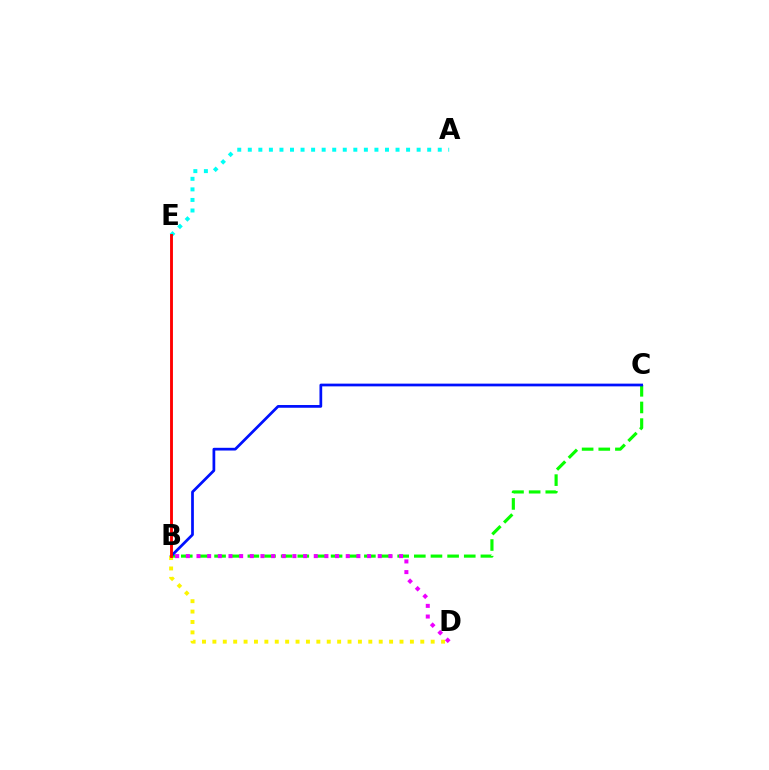{('B', 'C'): [{'color': '#08ff00', 'line_style': 'dashed', 'thickness': 2.26}, {'color': '#0010ff', 'line_style': 'solid', 'thickness': 1.97}], ('A', 'E'): [{'color': '#00fff6', 'line_style': 'dotted', 'thickness': 2.87}], ('B', 'D'): [{'color': '#fcf500', 'line_style': 'dotted', 'thickness': 2.82}, {'color': '#ee00ff', 'line_style': 'dotted', 'thickness': 2.9}], ('B', 'E'): [{'color': '#ff0000', 'line_style': 'solid', 'thickness': 2.07}]}